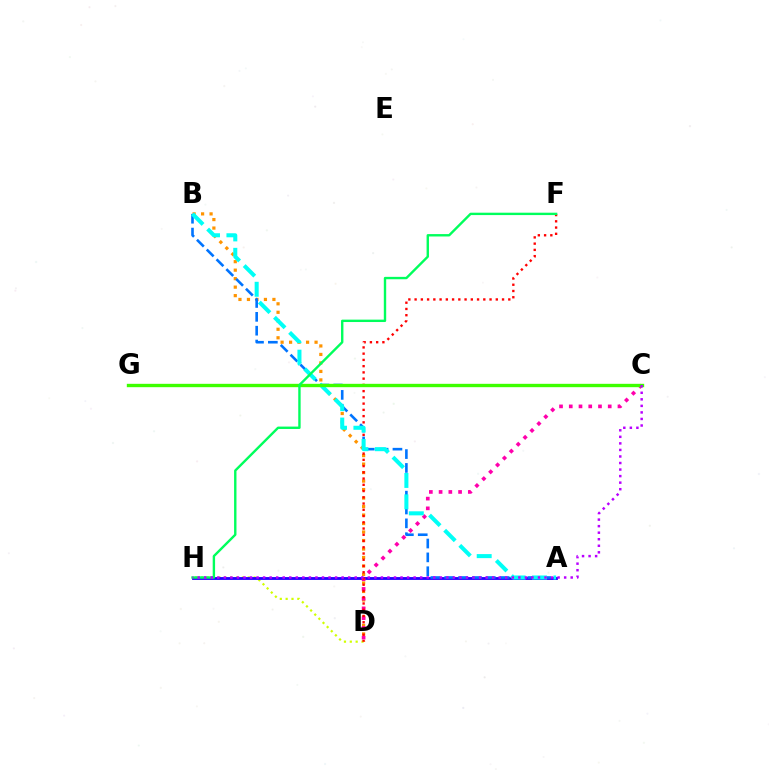{('D', 'H'): [{'color': '#d1ff00', 'line_style': 'dotted', 'thickness': 1.59}], ('B', 'D'): [{'color': '#ff9400', 'line_style': 'dotted', 'thickness': 2.31}], ('A', 'H'): [{'color': '#2500ff', 'line_style': 'solid', 'thickness': 2.05}], ('C', 'D'): [{'color': '#ff00ac', 'line_style': 'dotted', 'thickness': 2.65}], ('D', 'F'): [{'color': '#ff0000', 'line_style': 'dotted', 'thickness': 1.7}], ('A', 'B'): [{'color': '#0074ff', 'line_style': 'dashed', 'thickness': 1.88}, {'color': '#00fff6', 'line_style': 'dashed', 'thickness': 2.91}], ('C', 'G'): [{'color': '#3dff00', 'line_style': 'solid', 'thickness': 2.43}], ('F', 'H'): [{'color': '#00ff5c', 'line_style': 'solid', 'thickness': 1.72}], ('C', 'H'): [{'color': '#b900ff', 'line_style': 'dotted', 'thickness': 1.78}]}